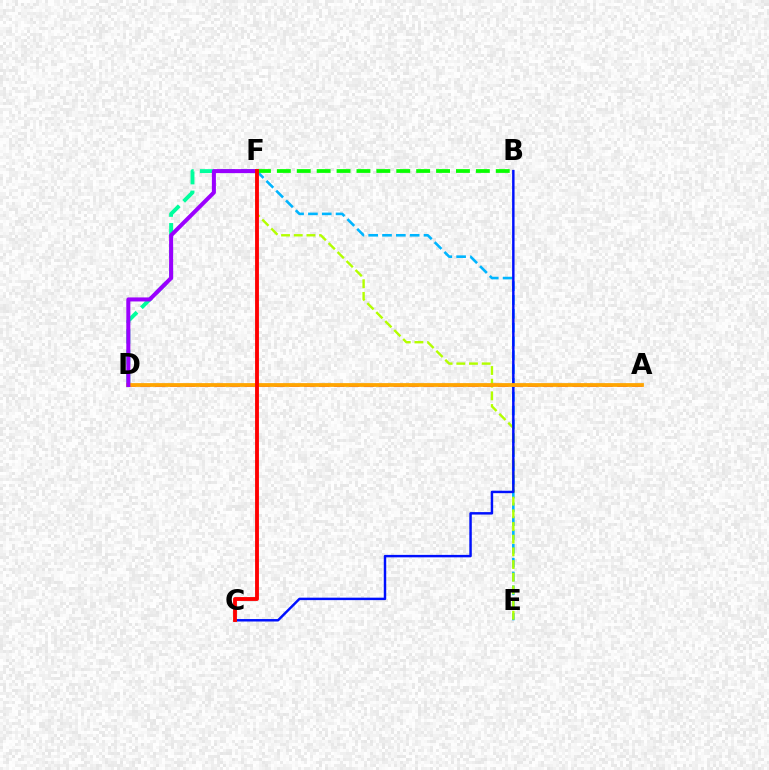{('E', 'F'): [{'color': '#00b5ff', 'line_style': 'dashed', 'thickness': 1.88}, {'color': '#b3ff00', 'line_style': 'dashed', 'thickness': 1.72}], ('D', 'F'): [{'color': '#00ff9d', 'line_style': 'dashed', 'thickness': 2.81}, {'color': '#9b00ff', 'line_style': 'solid', 'thickness': 2.9}], ('B', 'C'): [{'color': '#0010ff', 'line_style': 'solid', 'thickness': 1.77}], ('A', 'D'): [{'color': '#ff00bd', 'line_style': 'dashed', 'thickness': 2.03}, {'color': '#ffa500', 'line_style': 'solid', 'thickness': 2.72}], ('B', 'F'): [{'color': '#08ff00', 'line_style': 'dashed', 'thickness': 2.7}], ('C', 'F'): [{'color': '#ff0000', 'line_style': 'solid', 'thickness': 2.78}]}